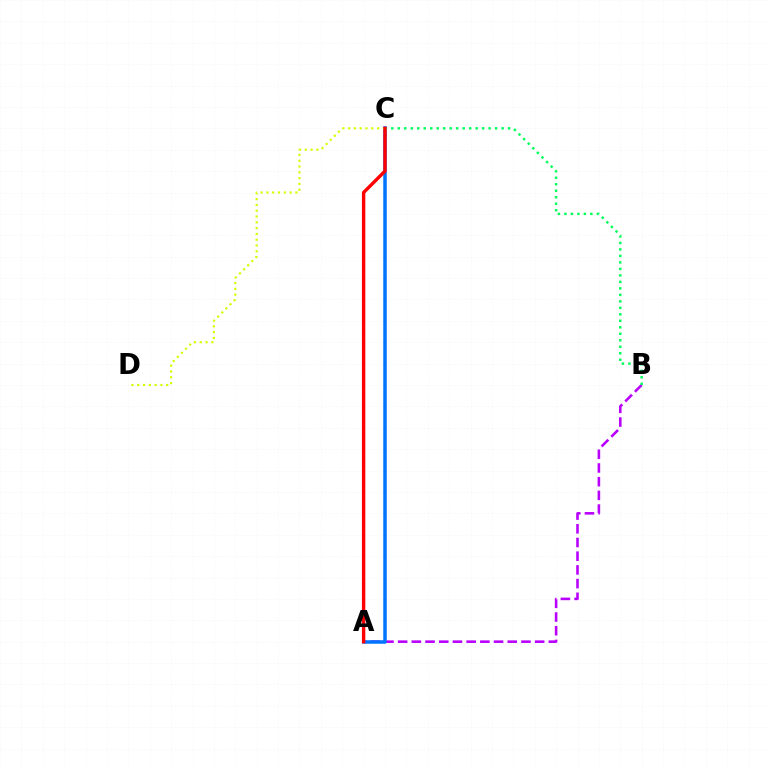{('A', 'B'): [{'color': '#b900ff', 'line_style': 'dashed', 'thickness': 1.86}], ('A', 'C'): [{'color': '#0074ff', 'line_style': 'solid', 'thickness': 2.53}, {'color': '#ff0000', 'line_style': 'solid', 'thickness': 2.44}], ('C', 'D'): [{'color': '#d1ff00', 'line_style': 'dotted', 'thickness': 1.58}], ('B', 'C'): [{'color': '#00ff5c', 'line_style': 'dotted', 'thickness': 1.76}]}